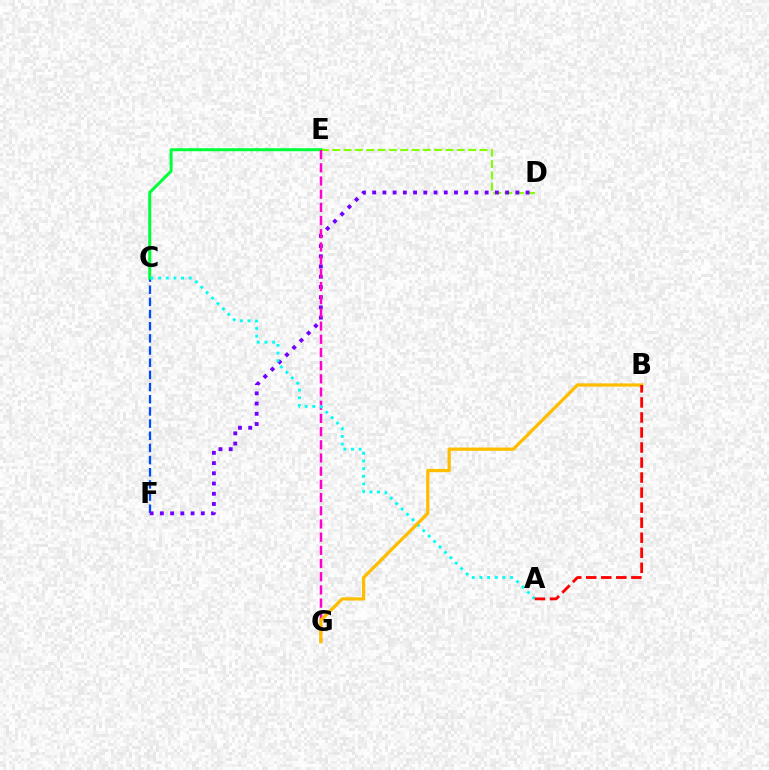{('C', 'F'): [{'color': '#004bff', 'line_style': 'dashed', 'thickness': 1.65}], ('D', 'E'): [{'color': '#84ff00', 'line_style': 'dashed', 'thickness': 1.54}], ('D', 'F'): [{'color': '#7200ff', 'line_style': 'dotted', 'thickness': 2.78}], ('C', 'E'): [{'color': '#00ff39', 'line_style': 'solid', 'thickness': 2.15}], ('E', 'G'): [{'color': '#ff00cf', 'line_style': 'dashed', 'thickness': 1.79}], ('A', 'C'): [{'color': '#00fff6', 'line_style': 'dotted', 'thickness': 2.08}], ('B', 'G'): [{'color': '#ffbd00', 'line_style': 'solid', 'thickness': 2.35}], ('A', 'B'): [{'color': '#ff0000', 'line_style': 'dashed', 'thickness': 2.04}]}